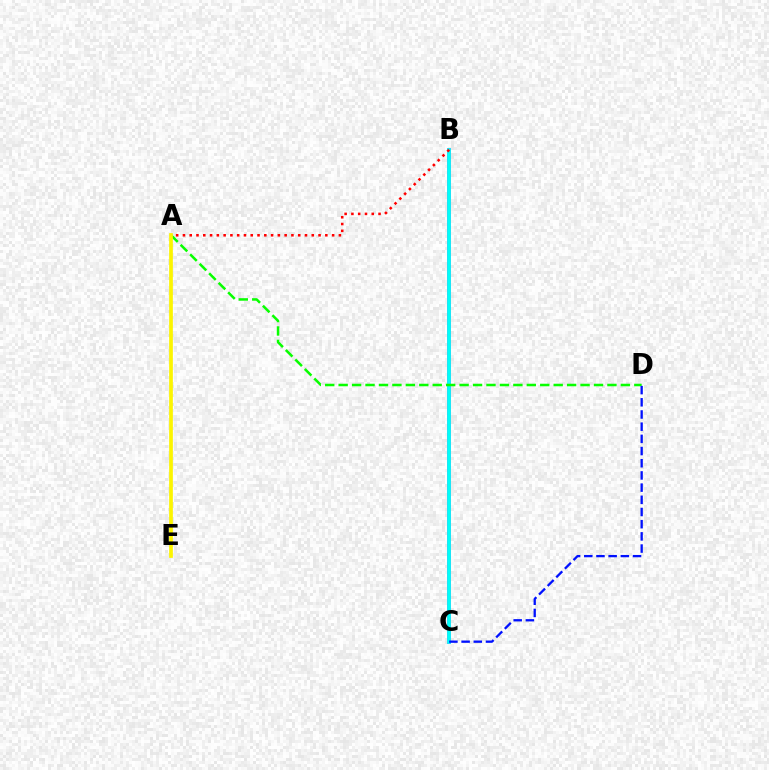{('B', 'C'): [{'color': '#ee00ff', 'line_style': 'solid', 'thickness': 2.64}, {'color': '#00fff6', 'line_style': 'solid', 'thickness': 2.71}], ('A', 'D'): [{'color': '#08ff00', 'line_style': 'dashed', 'thickness': 1.83}], ('C', 'D'): [{'color': '#0010ff', 'line_style': 'dashed', 'thickness': 1.66}], ('A', 'B'): [{'color': '#ff0000', 'line_style': 'dotted', 'thickness': 1.84}], ('A', 'E'): [{'color': '#fcf500', 'line_style': 'solid', 'thickness': 2.67}]}